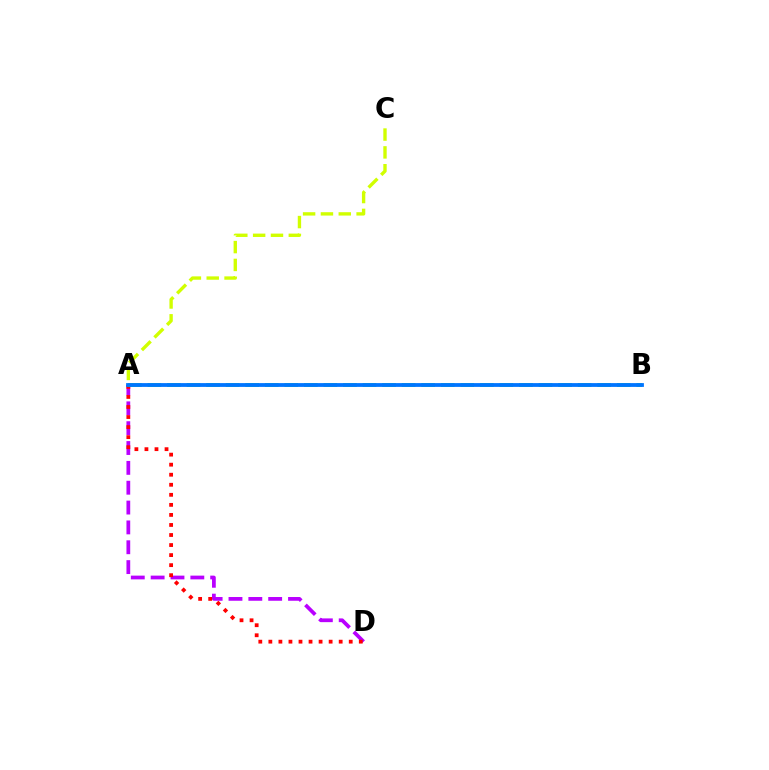{('A', 'D'): [{'color': '#b900ff', 'line_style': 'dashed', 'thickness': 2.7}, {'color': '#ff0000', 'line_style': 'dotted', 'thickness': 2.73}], ('A', 'B'): [{'color': '#00ff5c', 'line_style': 'dashed', 'thickness': 2.66}, {'color': '#0074ff', 'line_style': 'solid', 'thickness': 2.73}], ('A', 'C'): [{'color': '#d1ff00', 'line_style': 'dashed', 'thickness': 2.42}]}